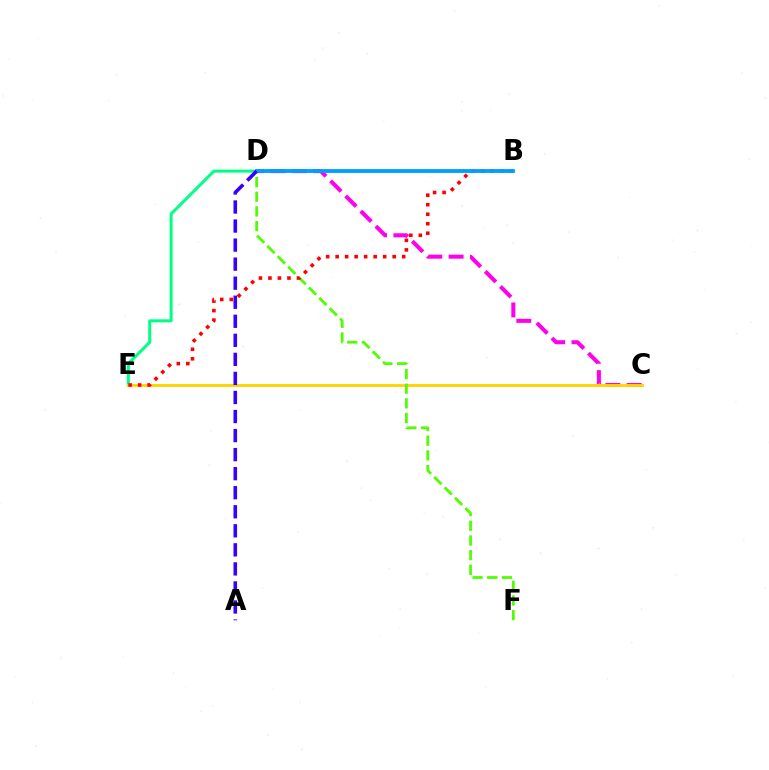{('C', 'D'): [{'color': '#ff00ed', 'line_style': 'dashed', 'thickness': 2.9}], ('D', 'E'): [{'color': '#00ff86', 'line_style': 'solid', 'thickness': 2.18}], ('C', 'E'): [{'color': '#ffd500', 'line_style': 'solid', 'thickness': 2.08}], ('D', 'F'): [{'color': '#4fff00', 'line_style': 'dashed', 'thickness': 1.99}], ('B', 'E'): [{'color': '#ff0000', 'line_style': 'dotted', 'thickness': 2.58}], ('B', 'D'): [{'color': '#009eff', 'line_style': 'solid', 'thickness': 2.74}], ('A', 'D'): [{'color': '#3700ff', 'line_style': 'dashed', 'thickness': 2.59}]}